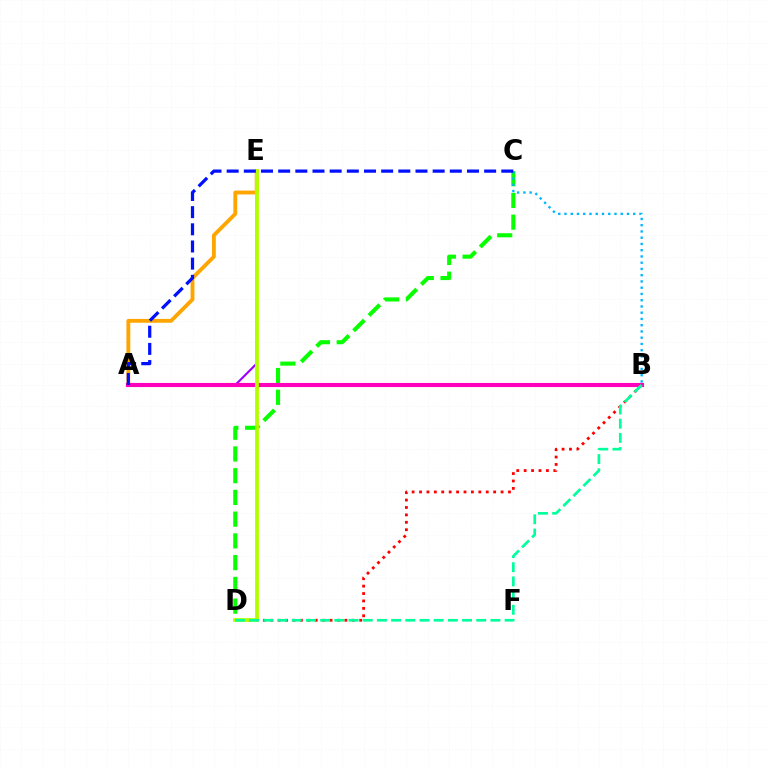{('A', 'E'): [{'color': '#9b00ff', 'line_style': 'solid', 'thickness': 1.54}, {'color': '#ffa500', 'line_style': 'solid', 'thickness': 2.77}], ('C', 'D'): [{'color': '#08ff00', 'line_style': 'dashed', 'thickness': 2.95}], ('B', 'C'): [{'color': '#00b5ff', 'line_style': 'dotted', 'thickness': 1.7}], ('B', 'D'): [{'color': '#ff0000', 'line_style': 'dotted', 'thickness': 2.01}, {'color': '#00ff9d', 'line_style': 'dashed', 'thickness': 1.93}], ('A', 'B'): [{'color': '#ff00bd', 'line_style': 'solid', 'thickness': 2.96}], ('D', 'E'): [{'color': '#b3ff00', 'line_style': 'solid', 'thickness': 2.73}], ('A', 'C'): [{'color': '#0010ff', 'line_style': 'dashed', 'thickness': 2.33}]}